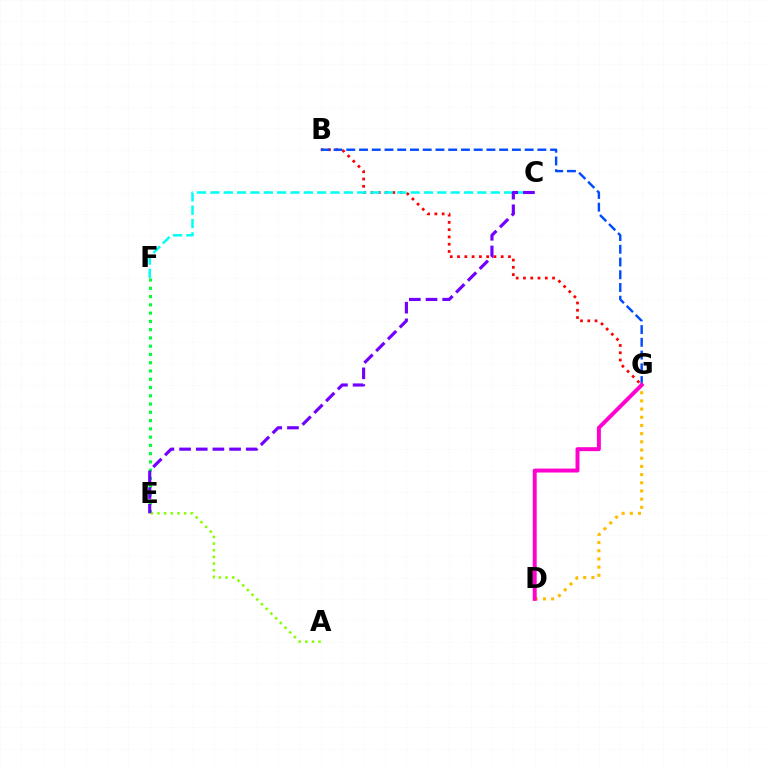{('B', 'G'): [{'color': '#ff0000', 'line_style': 'dotted', 'thickness': 1.98}, {'color': '#004bff', 'line_style': 'dashed', 'thickness': 1.73}], ('E', 'F'): [{'color': '#00ff39', 'line_style': 'dotted', 'thickness': 2.25}], ('C', 'F'): [{'color': '#00fff6', 'line_style': 'dashed', 'thickness': 1.81}], ('A', 'E'): [{'color': '#84ff00', 'line_style': 'dotted', 'thickness': 1.81}], ('D', 'G'): [{'color': '#ffbd00', 'line_style': 'dotted', 'thickness': 2.22}, {'color': '#ff00cf', 'line_style': 'solid', 'thickness': 2.84}], ('C', 'E'): [{'color': '#7200ff', 'line_style': 'dashed', 'thickness': 2.27}]}